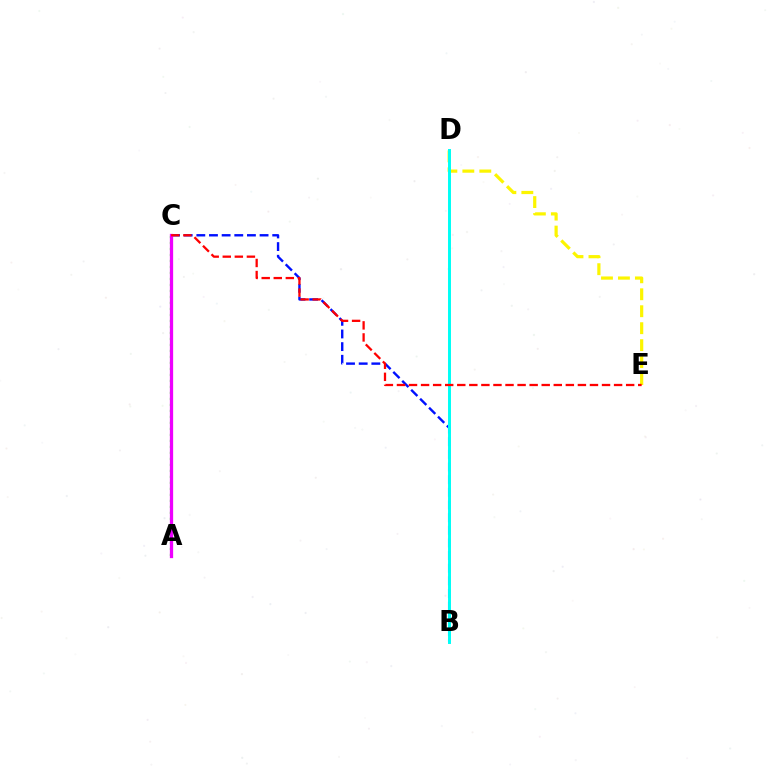{('A', 'C'): [{'color': '#08ff00', 'line_style': 'dotted', 'thickness': 1.63}, {'color': '#ee00ff', 'line_style': 'solid', 'thickness': 2.36}], ('D', 'E'): [{'color': '#fcf500', 'line_style': 'dashed', 'thickness': 2.3}], ('B', 'C'): [{'color': '#0010ff', 'line_style': 'dashed', 'thickness': 1.72}], ('B', 'D'): [{'color': '#00fff6', 'line_style': 'solid', 'thickness': 2.13}], ('C', 'E'): [{'color': '#ff0000', 'line_style': 'dashed', 'thickness': 1.64}]}